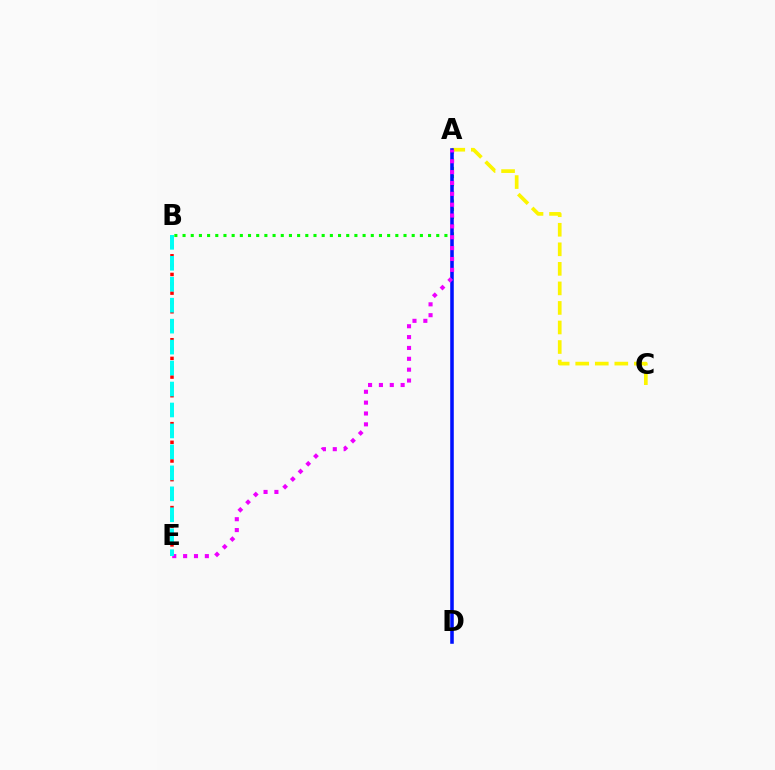{('A', 'C'): [{'color': '#fcf500', 'line_style': 'dashed', 'thickness': 2.66}], ('A', 'B'): [{'color': '#08ff00', 'line_style': 'dotted', 'thickness': 2.22}], ('A', 'D'): [{'color': '#0010ff', 'line_style': 'solid', 'thickness': 2.56}], ('A', 'E'): [{'color': '#ee00ff', 'line_style': 'dotted', 'thickness': 2.95}], ('B', 'E'): [{'color': '#ff0000', 'line_style': 'dotted', 'thickness': 2.53}, {'color': '#00fff6', 'line_style': 'dashed', 'thickness': 2.85}]}